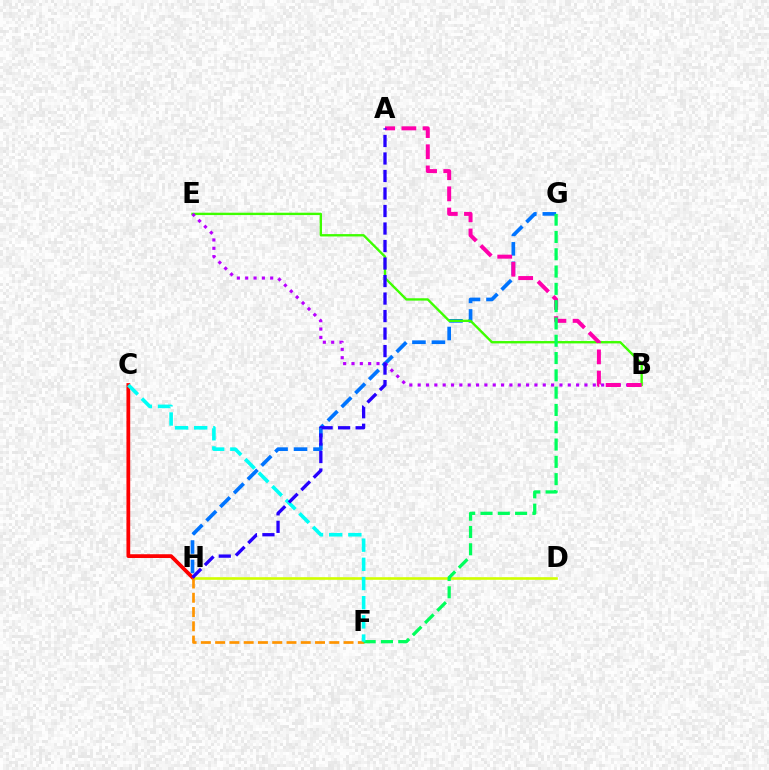{('G', 'H'): [{'color': '#0074ff', 'line_style': 'dashed', 'thickness': 2.65}], ('D', 'H'): [{'color': '#d1ff00', 'line_style': 'solid', 'thickness': 1.88}], ('B', 'E'): [{'color': '#3dff00', 'line_style': 'solid', 'thickness': 1.7}, {'color': '#b900ff', 'line_style': 'dotted', 'thickness': 2.27}], ('C', 'H'): [{'color': '#ff0000', 'line_style': 'solid', 'thickness': 2.7}], ('A', 'B'): [{'color': '#ff00ac', 'line_style': 'dashed', 'thickness': 2.88}], ('F', 'H'): [{'color': '#ff9400', 'line_style': 'dashed', 'thickness': 1.94}], ('F', 'G'): [{'color': '#00ff5c', 'line_style': 'dashed', 'thickness': 2.35}], ('C', 'F'): [{'color': '#00fff6', 'line_style': 'dashed', 'thickness': 2.61}], ('A', 'H'): [{'color': '#2500ff', 'line_style': 'dashed', 'thickness': 2.38}]}